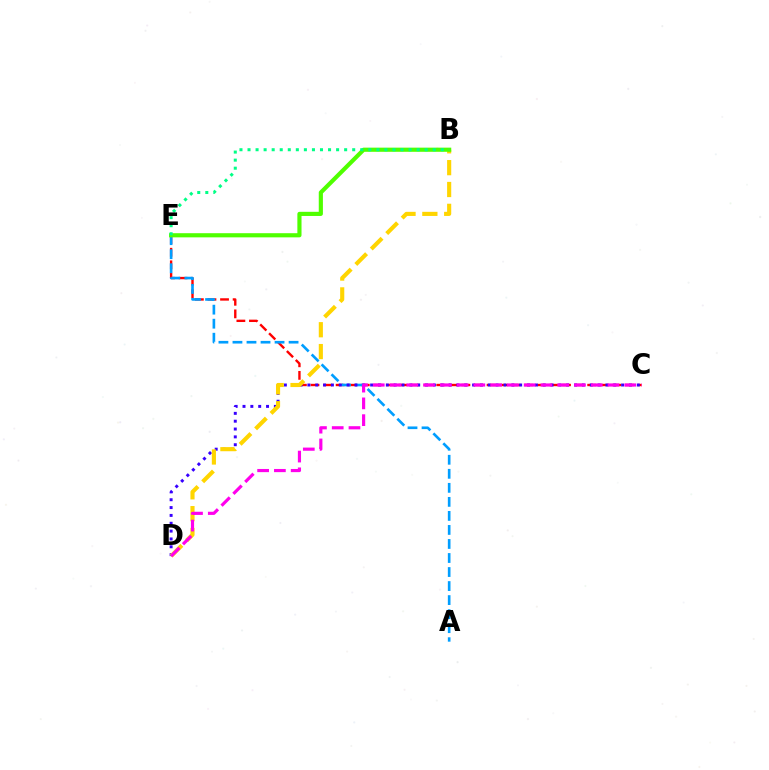{('C', 'E'): [{'color': '#ff0000', 'line_style': 'dashed', 'thickness': 1.71}], ('A', 'E'): [{'color': '#009eff', 'line_style': 'dashed', 'thickness': 1.91}], ('C', 'D'): [{'color': '#3700ff', 'line_style': 'dotted', 'thickness': 2.13}, {'color': '#ff00ed', 'line_style': 'dashed', 'thickness': 2.28}], ('B', 'D'): [{'color': '#ffd500', 'line_style': 'dashed', 'thickness': 2.97}], ('B', 'E'): [{'color': '#4fff00', 'line_style': 'solid', 'thickness': 2.99}, {'color': '#00ff86', 'line_style': 'dotted', 'thickness': 2.19}]}